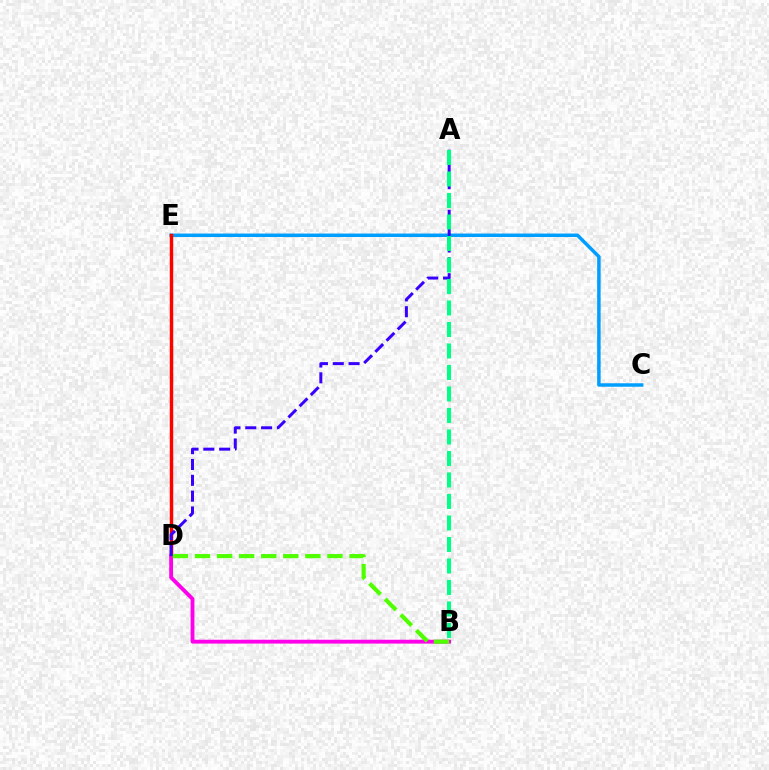{('C', 'E'): [{'color': '#009eff', 'line_style': 'solid', 'thickness': 2.5}], ('D', 'E'): [{'color': '#ffd500', 'line_style': 'dotted', 'thickness': 2.32}, {'color': '#ff0000', 'line_style': 'solid', 'thickness': 2.47}], ('B', 'D'): [{'color': '#ff00ed', 'line_style': 'solid', 'thickness': 2.76}, {'color': '#4fff00', 'line_style': 'dashed', 'thickness': 3.0}], ('A', 'D'): [{'color': '#3700ff', 'line_style': 'dashed', 'thickness': 2.15}], ('A', 'B'): [{'color': '#00ff86', 'line_style': 'dashed', 'thickness': 2.92}]}